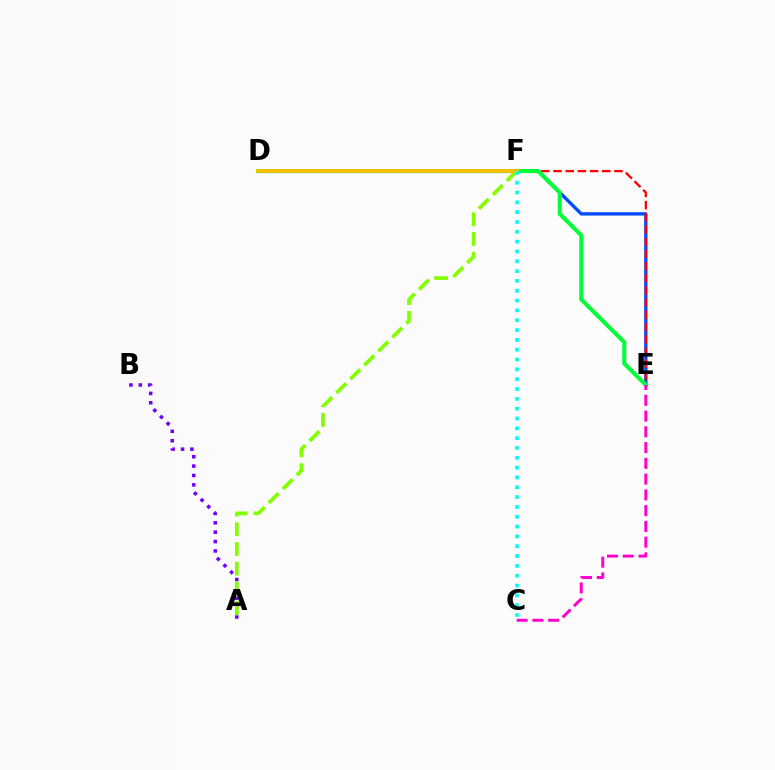{('E', 'F'): [{'color': '#004bff', 'line_style': 'solid', 'thickness': 2.4}, {'color': '#ff0000', 'line_style': 'dashed', 'thickness': 1.66}], ('A', 'B'): [{'color': '#7200ff', 'line_style': 'dotted', 'thickness': 2.55}], ('D', 'E'): [{'color': '#00ff39', 'line_style': 'solid', 'thickness': 2.91}], ('A', 'F'): [{'color': '#84ff00', 'line_style': 'dashed', 'thickness': 2.68}], ('D', 'F'): [{'color': '#ffbd00', 'line_style': 'solid', 'thickness': 2.67}], ('C', 'F'): [{'color': '#00fff6', 'line_style': 'dotted', 'thickness': 2.67}], ('C', 'E'): [{'color': '#ff00cf', 'line_style': 'dashed', 'thickness': 2.14}]}